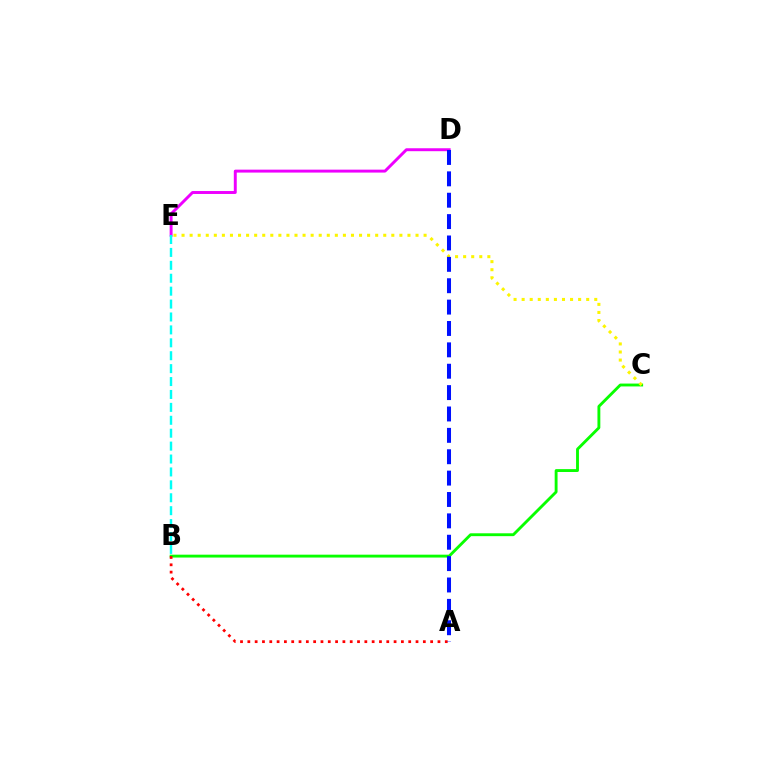{('D', 'E'): [{'color': '#ee00ff', 'line_style': 'solid', 'thickness': 2.11}], ('B', 'C'): [{'color': '#08ff00', 'line_style': 'solid', 'thickness': 2.06}], ('A', 'B'): [{'color': '#ff0000', 'line_style': 'dotted', 'thickness': 1.99}], ('B', 'E'): [{'color': '#00fff6', 'line_style': 'dashed', 'thickness': 1.75}], ('C', 'E'): [{'color': '#fcf500', 'line_style': 'dotted', 'thickness': 2.19}], ('A', 'D'): [{'color': '#0010ff', 'line_style': 'dashed', 'thickness': 2.9}]}